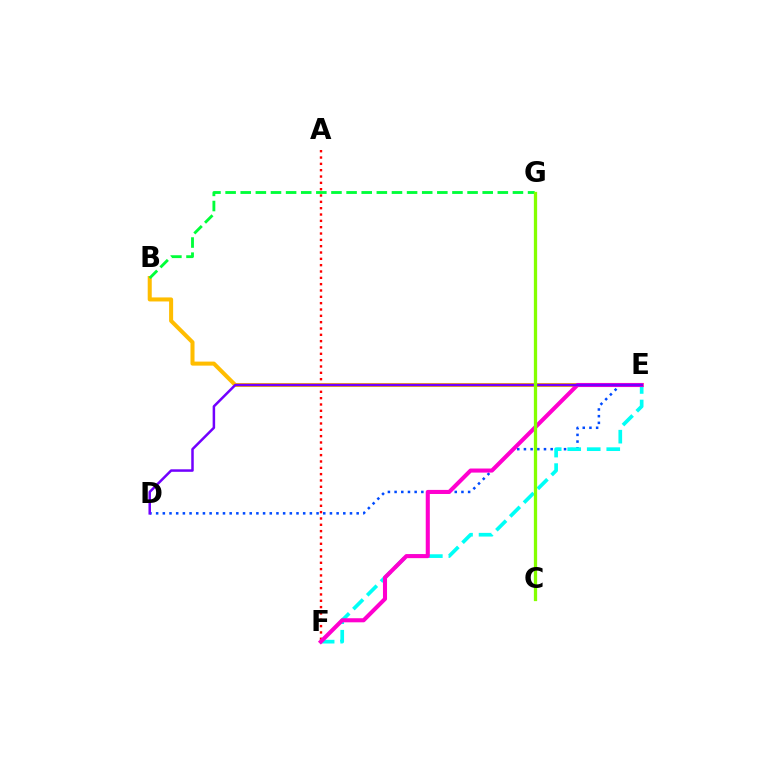{('A', 'F'): [{'color': '#ff0000', 'line_style': 'dotted', 'thickness': 1.72}], ('B', 'E'): [{'color': '#ffbd00', 'line_style': 'solid', 'thickness': 2.91}], ('D', 'E'): [{'color': '#004bff', 'line_style': 'dotted', 'thickness': 1.82}, {'color': '#7200ff', 'line_style': 'solid', 'thickness': 1.8}], ('E', 'F'): [{'color': '#00fff6', 'line_style': 'dashed', 'thickness': 2.65}, {'color': '#ff00cf', 'line_style': 'solid', 'thickness': 2.93}], ('B', 'G'): [{'color': '#00ff39', 'line_style': 'dashed', 'thickness': 2.05}], ('C', 'G'): [{'color': '#84ff00', 'line_style': 'solid', 'thickness': 2.36}]}